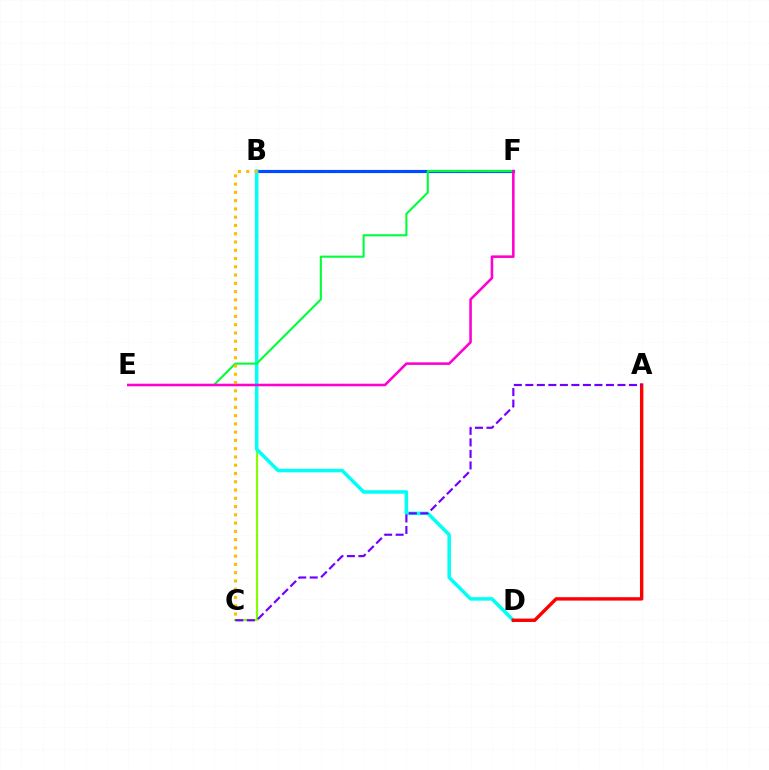{('B', 'C'): [{'color': '#84ff00', 'line_style': 'solid', 'thickness': 1.57}, {'color': '#ffbd00', 'line_style': 'dotted', 'thickness': 2.25}], ('B', 'F'): [{'color': '#004bff', 'line_style': 'solid', 'thickness': 2.27}], ('B', 'D'): [{'color': '#00fff6', 'line_style': 'solid', 'thickness': 2.53}], ('E', 'F'): [{'color': '#00ff39', 'line_style': 'solid', 'thickness': 1.51}, {'color': '#ff00cf', 'line_style': 'solid', 'thickness': 1.85}], ('A', 'D'): [{'color': '#ff0000', 'line_style': 'solid', 'thickness': 2.44}], ('A', 'C'): [{'color': '#7200ff', 'line_style': 'dashed', 'thickness': 1.56}]}